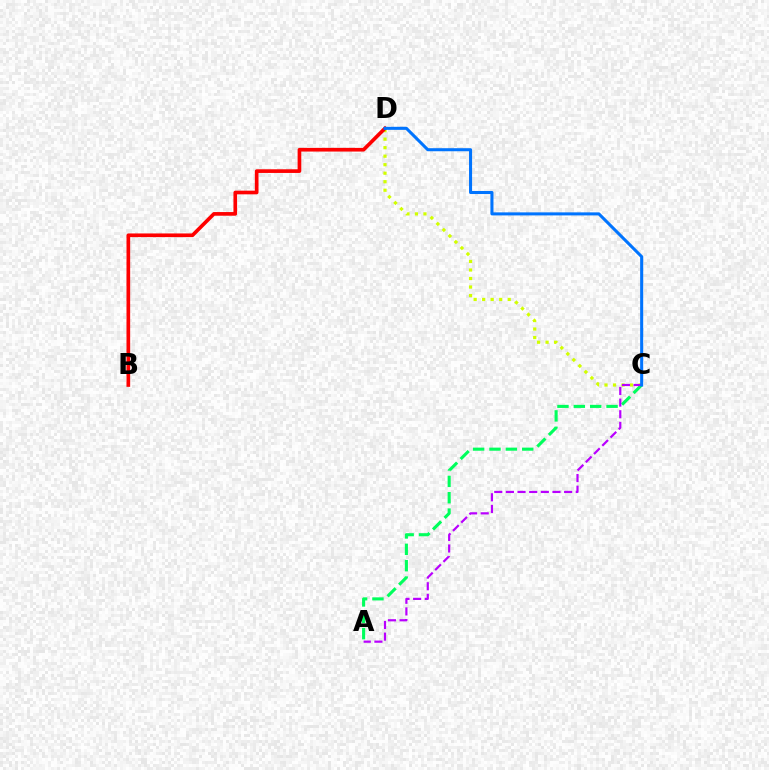{('C', 'D'): [{'color': '#d1ff00', 'line_style': 'dotted', 'thickness': 2.31}, {'color': '#0074ff', 'line_style': 'solid', 'thickness': 2.19}], ('A', 'C'): [{'color': '#00ff5c', 'line_style': 'dashed', 'thickness': 2.22}, {'color': '#b900ff', 'line_style': 'dashed', 'thickness': 1.58}], ('B', 'D'): [{'color': '#ff0000', 'line_style': 'solid', 'thickness': 2.64}]}